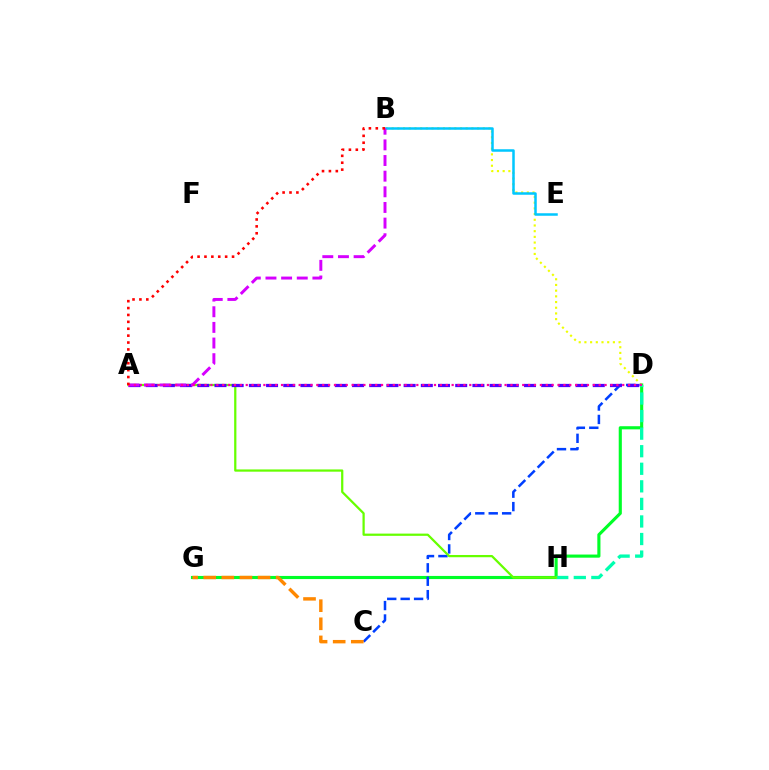{('D', 'G'): [{'color': '#00ff27', 'line_style': 'solid', 'thickness': 2.25}], ('B', 'D'): [{'color': '#eeff00', 'line_style': 'dotted', 'thickness': 1.55}], ('B', 'E'): [{'color': '#00c7ff', 'line_style': 'solid', 'thickness': 1.81}], ('C', 'D'): [{'color': '#003fff', 'line_style': 'dashed', 'thickness': 1.82}], ('D', 'H'): [{'color': '#00ffaf', 'line_style': 'dashed', 'thickness': 2.39}], ('A', 'H'): [{'color': '#66ff00', 'line_style': 'solid', 'thickness': 1.61}], ('A', 'D'): [{'color': '#4f00ff', 'line_style': 'dashed', 'thickness': 2.34}, {'color': '#ff00a0', 'line_style': 'dotted', 'thickness': 1.6}], ('A', 'B'): [{'color': '#d600ff', 'line_style': 'dashed', 'thickness': 2.13}, {'color': '#ff0000', 'line_style': 'dotted', 'thickness': 1.87}], ('C', 'G'): [{'color': '#ff8800', 'line_style': 'dashed', 'thickness': 2.46}]}